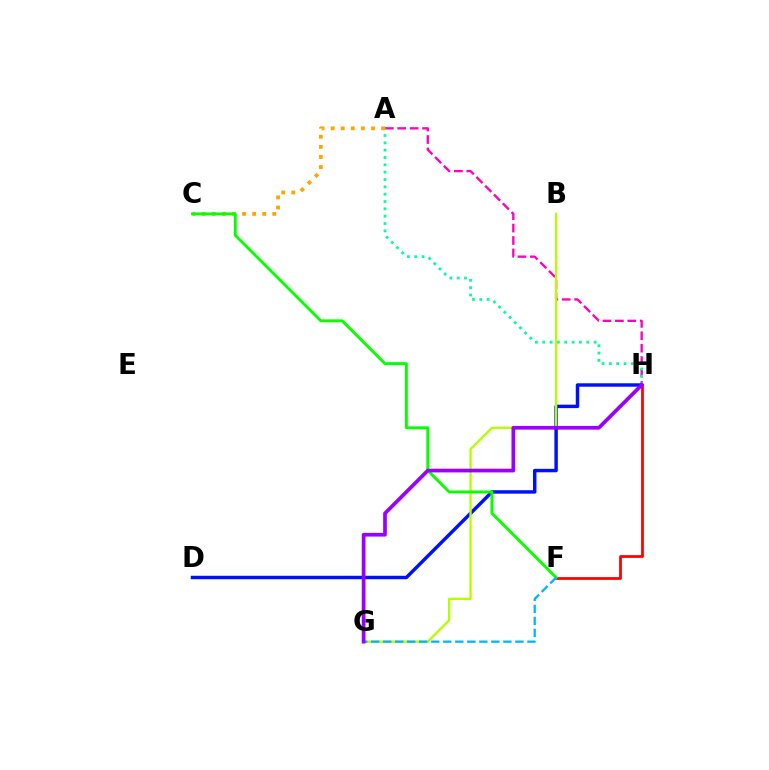{('A', 'H'): [{'color': '#ff00bd', 'line_style': 'dashed', 'thickness': 1.69}, {'color': '#00ff9d', 'line_style': 'dotted', 'thickness': 1.99}], ('A', 'C'): [{'color': '#ffa500', 'line_style': 'dotted', 'thickness': 2.74}], ('D', 'H'): [{'color': '#0010ff', 'line_style': 'solid', 'thickness': 2.48}], ('F', 'H'): [{'color': '#ff0000', 'line_style': 'solid', 'thickness': 1.98}], ('B', 'G'): [{'color': '#b3ff00', 'line_style': 'solid', 'thickness': 1.66}], ('C', 'F'): [{'color': '#08ff00', 'line_style': 'solid', 'thickness': 2.09}], ('F', 'G'): [{'color': '#00b5ff', 'line_style': 'dashed', 'thickness': 1.63}], ('G', 'H'): [{'color': '#9b00ff', 'line_style': 'solid', 'thickness': 2.67}]}